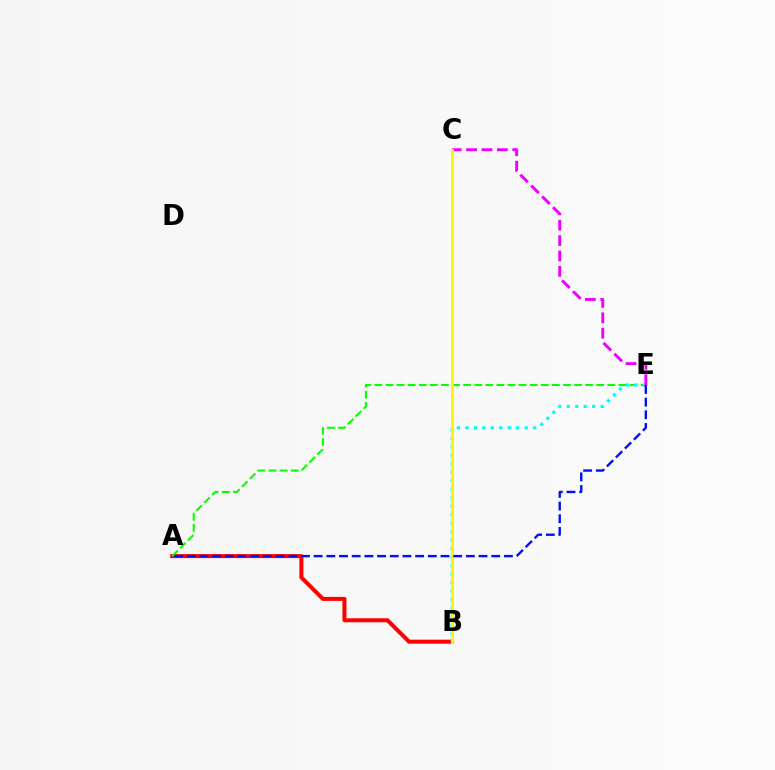{('A', 'B'): [{'color': '#ff0000', 'line_style': 'solid', 'thickness': 2.89}], ('A', 'E'): [{'color': '#08ff00', 'line_style': 'dashed', 'thickness': 1.51}, {'color': '#0010ff', 'line_style': 'dashed', 'thickness': 1.72}], ('B', 'E'): [{'color': '#00fff6', 'line_style': 'dotted', 'thickness': 2.3}], ('C', 'E'): [{'color': '#ee00ff', 'line_style': 'dashed', 'thickness': 2.09}], ('B', 'C'): [{'color': '#fcf500', 'line_style': 'solid', 'thickness': 2.05}]}